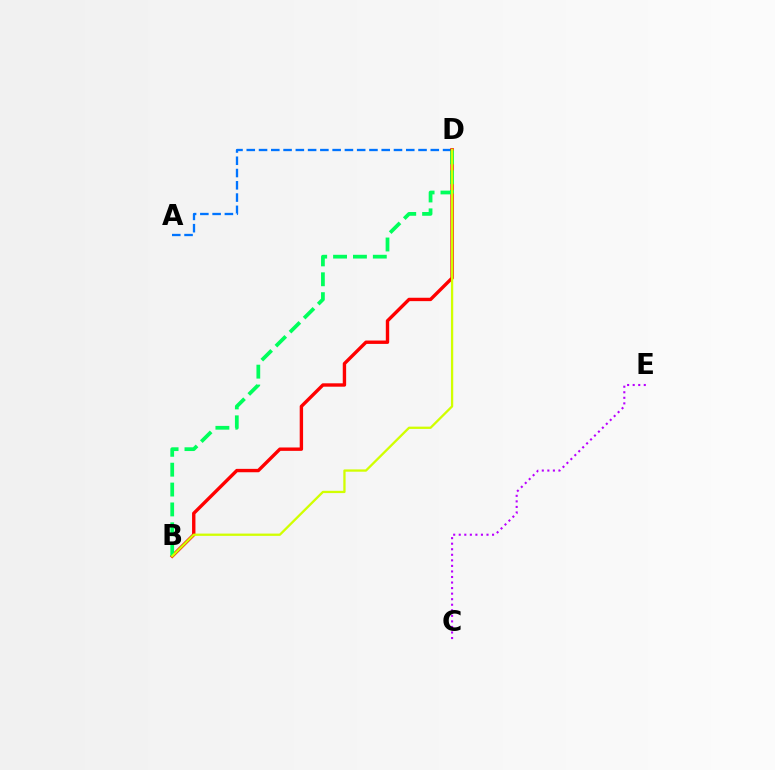{('A', 'D'): [{'color': '#0074ff', 'line_style': 'dashed', 'thickness': 1.67}], ('C', 'E'): [{'color': '#b900ff', 'line_style': 'dotted', 'thickness': 1.51}], ('B', 'D'): [{'color': '#ff0000', 'line_style': 'solid', 'thickness': 2.44}, {'color': '#00ff5c', 'line_style': 'dashed', 'thickness': 2.7}, {'color': '#d1ff00', 'line_style': 'solid', 'thickness': 1.65}]}